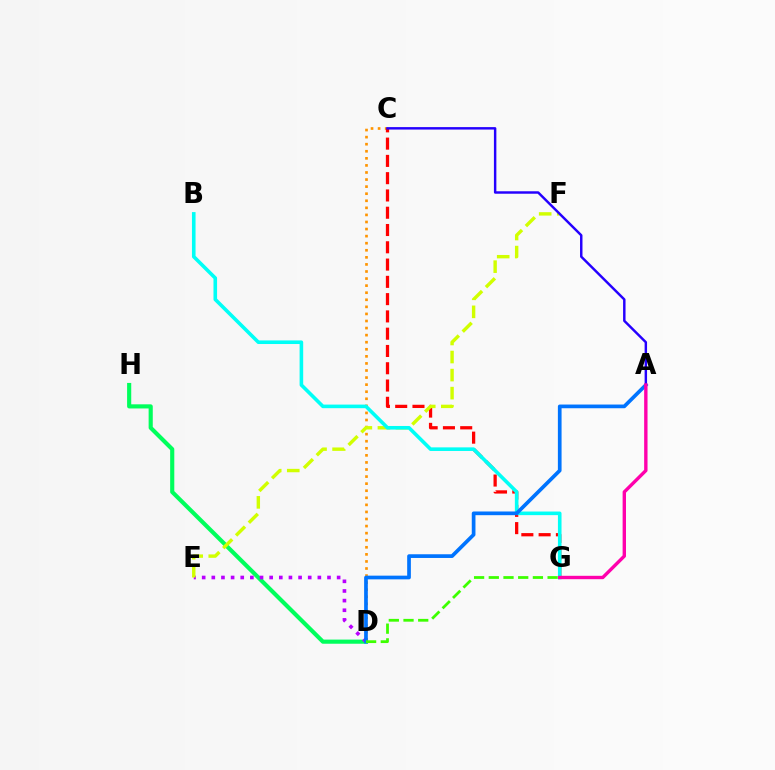{('D', 'H'): [{'color': '#00ff5c', 'line_style': 'solid', 'thickness': 2.98}], ('C', 'D'): [{'color': '#ff9400', 'line_style': 'dotted', 'thickness': 1.92}], ('D', 'E'): [{'color': '#b900ff', 'line_style': 'dotted', 'thickness': 2.62}], ('C', 'G'): [{'color': '#ff0000', 'line_style': 'dashed', 'thickness': 2.35}], ('E', 'F'): [{'color': '#d1ff00', 'line_style': 'dashed', 'thickness': 2.45}], ('B', 'G'): [{'color': '#00fff6', 'line_style': 'solid', 'thickness': 2.59}], ('A', 'D'): [{'color': '#0074ff', 'line_style': 'solid', 'thickness': 2.66}], ('A', 'C'): [{'color': '#2500ff', 'line_style': 'solid', 'thickness': 1.77}], ('D', 'G'): [{'color': '#3dff00', 'line_style': 'dashed', 'thickness': 2.0}], ('A', 'G'): [{'color': '#ff00ac', 'line_style': 'solid', 'thickness': 2.43}]}